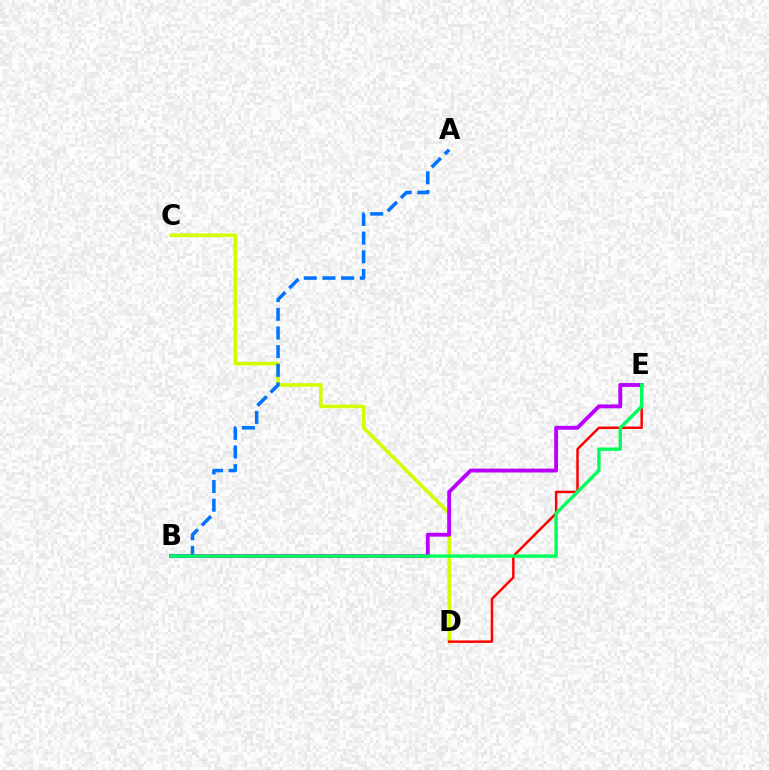{('C', 'D'): [{'color': '#d1ff00', 'line_style': 'solid', 'thickness': 2.61}], ('B', 'E'): [{'color': '#b900ff', 'line_style': 'solid', 'thickness': 2.78}, {'color': '#00ff5c', 'line_style': 'solid', 'thickness': 2.46}], ('D', 'E'): [{'color': '#ff0000', 'line_style': 'solid', 'thickness': 1.78}], ('A', 'B'): [{'color': '#0074ff', 'line_style': 'dashed', 'thickness': 2.53}]}